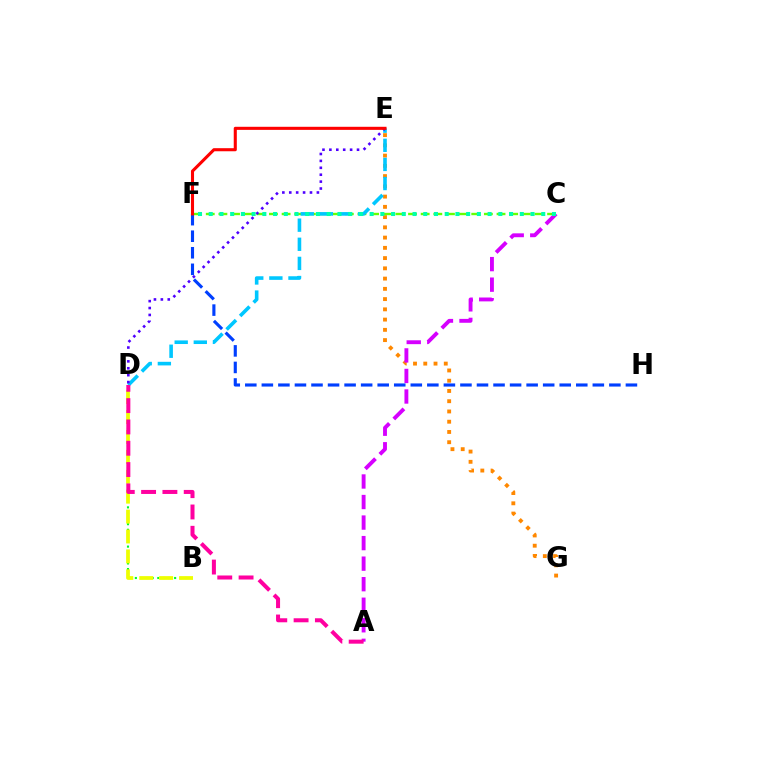{('E', 'G'): [{'color': '#ff8800', 'line_style': 'dotted', 'thickness': 2.78}], ('C', 'F'): [{'color': '#66ff00', 'line_style': 'dashed', 'thickness': 1.72}, {'color': '#00ffaf', 'line_style': 'dotted', 'thickness': 2.91}], ('B', 'D'): [{'color': '#00ff27', 'line_style': 'dotted', 'thickness': 1.52}, {'color': '#eeff00', 'line_style': 'dashed', 'thickness': 2.7}], ('D', 'E'): [{'color': '#00c7ff', 'line_style': 'dashed', 'thickness': 2.6}, {'color': '#4f00ff', 'line_style': 'dotted', 'thickness': 1.88}], ('A', 'C'): [{'color': '#d600ff', 'line_style': 'dashed', 'thickness': 2.79}], ('F', 'H'): [{'color': '#003fff', 'line_style': 'dashed', 'thickness': 2.25}], ('A', 'D'): [{'color': '#ff00a0', 'line_style': 'dashed', 'thickness': 2.9}], ('E', 'F'): [{'color': '#ff0000', 'line_style': 'solid', 'thickness': 2.22}]}